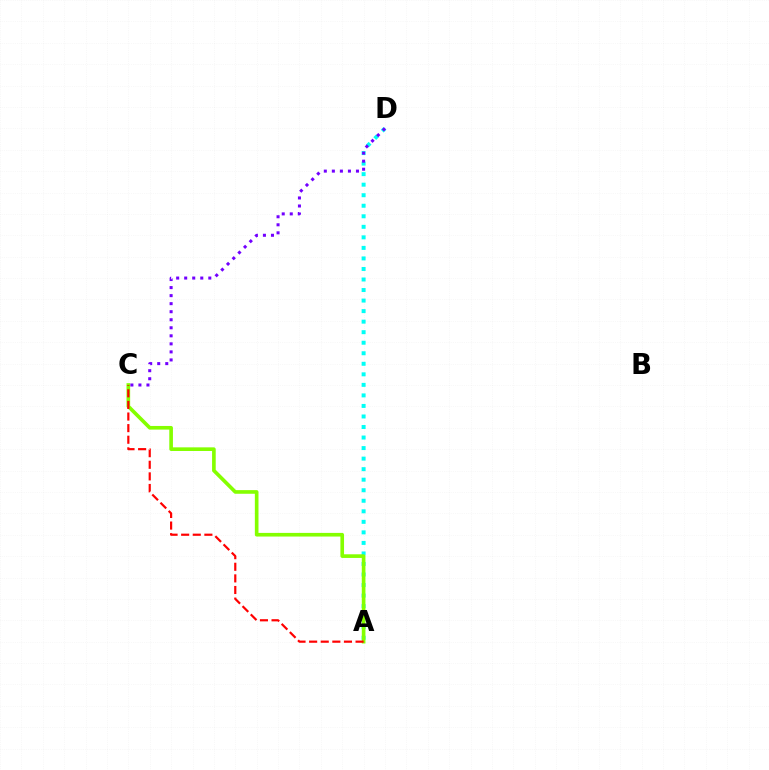{('A', 'D'): [{'color': '#00fff6', 'line_style': 'dotted', 'thickness': 2.86}], ('A', 'C'): [{'color': '#84ff00', 'line_style': 'solid', 'thickness': 2.62}, {'color': '#ff0000', 'line_style': 'dashed', 'thickness': 1.58}], ('C', 'D'): [{'color': '#7200ff', 'line_style': 'dotted', 'thickness': 2.18}]}